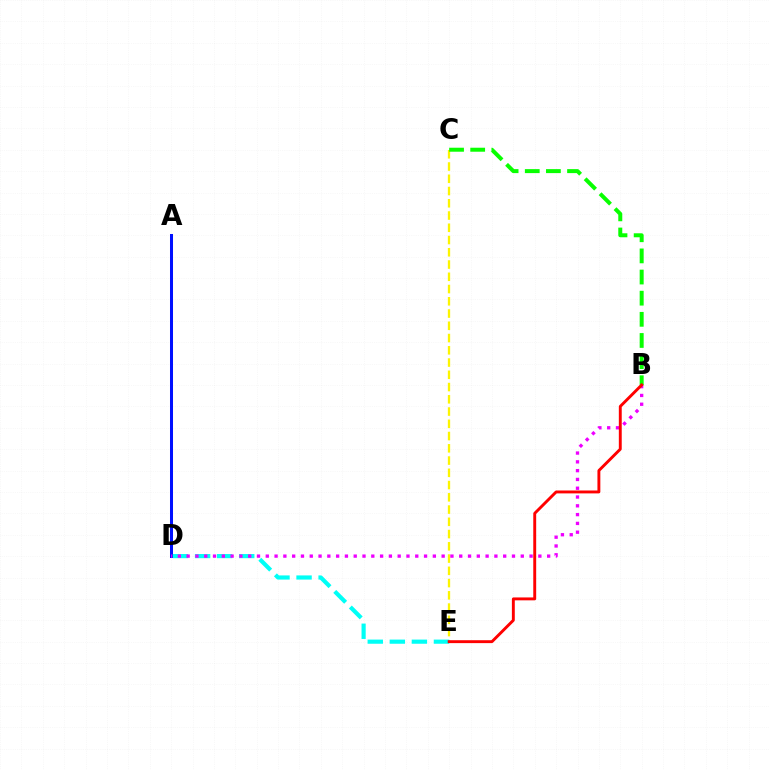{('A', 'D'): [{'color': '#0010ff', 'line_style': 'solid', 'thickness': 2.17}], ('C', 'E'): [{'color': '#fcf500', 'line_style': 'dashed', 'thickness': 1.66}], ('D', 'E'): [{'color': '#00fff6', 'line_style': 'dashed', 'thickness': 3.0}], ('B', 'D'): [{'color': '#ee00ff', 'line_style': 'dotted', 'thickness': 2.39}], ('B', 'C'): [{'color': '#08ff00', 'line_style': 'dashed', 'thickness': 2.87}], ('B', 'E'): [{'color': '#ff0000', 'line_style': 'solid', 'thickness': 2.09}]}